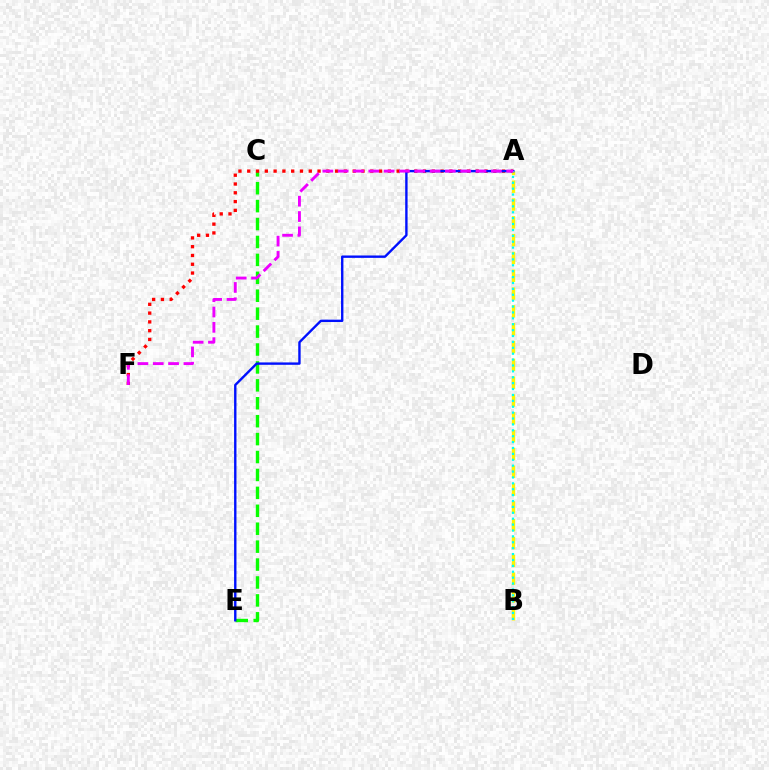{('C', 'E'): [{'color': '#08ff00', 'line_style': 'dashed', 'thickness': 2.43}], ('A', 'F'): [{'color': '#ff0000', 'line_style': 'dotted', 'thickness': 2.39}, {'color': '#ee00ff', 'line_style': 'dashed', 'thickness': 2.08}], ('A', 'B'): [{'color': '#fcf500', 'line_style': 'dashed', 'thickness': 2.42}, {'color': '#00fff6', 'line_style': 'dotted', 'thickness': 1.6}], ('A', 'E'): [{'color': '#0010ff', 'line_style': 'solid', 'thickness': 1.72}]}